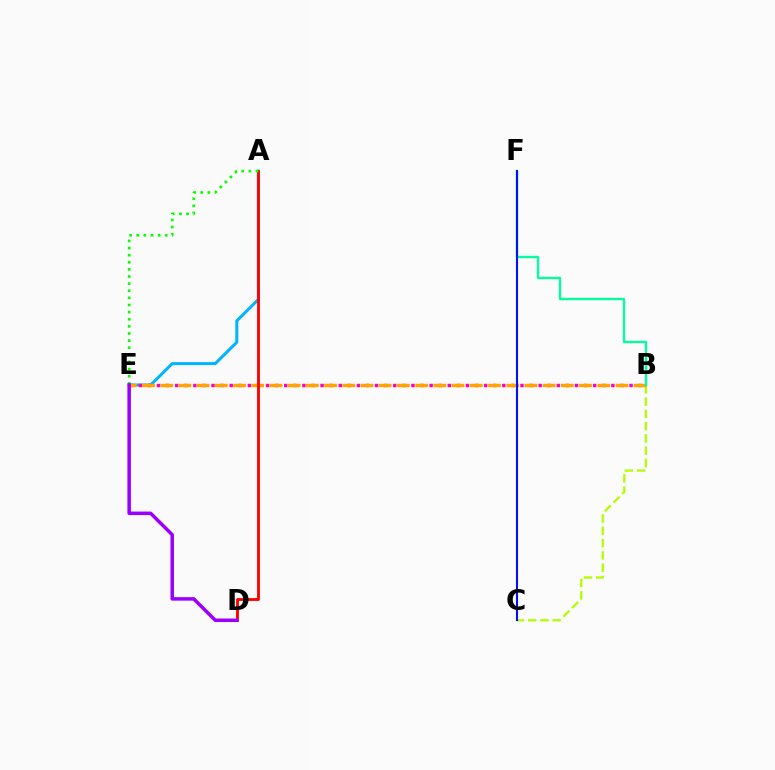{('B', 'C'): [{'color': '#b3ff00', 'line_style': 'dashed', 'thickness': 1.67}], ('A', 'E'): [{'color': '#00b5ff', 'line_style': 'solid', 'thickness': 2.17}, {'color': '#08ff00', 'line_style': 'dotted', 'thickness': 1.93}], ('B', 'E'): [{'color': '#ff00bd', 'line_style': 'dotted', 'thickness': 2.47}, {'color': '#ffa500', 'line_style': 'dashed', 'thickness': 2.47}], ('A', 'D'): [{'color': '#ff0000', 'line_style': 'solid', 'thickness': 2.05}], ('B', 'F'): [{'color': '#00ff9d', 'line_style': 'solid', 'thickness': 1.68}], ('C', 'F'): [{'color': '#0010ff', 'line_style': 'solid', 'thickness': 1.5}], ('D', 'E'): [{'color': '#9b00ff', 'line_style': 'solid', 'thickness': 2.53}]}